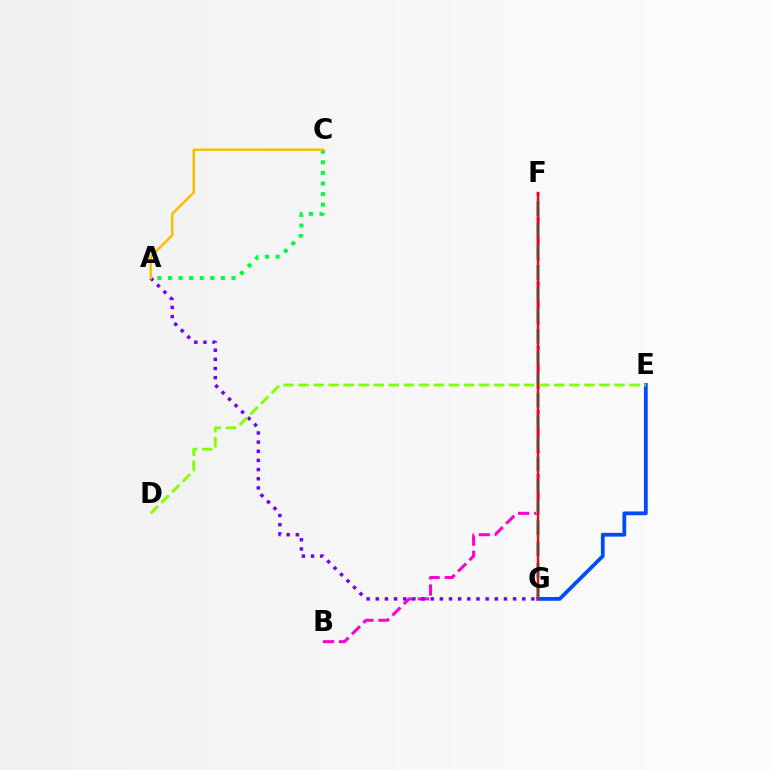{('B', 'F'): [{'color': '#ff00cf', 'line_style': 'dashed', 'thickness': 2.18}], ('F', 'G'): [{'color': '#00fff6', 'line_style': 'dashed', 'thickness': 2.89}, {'color': '#ff0000', 'line_style': 'solid', 'thickness': 1.69}], ('E', 'G'): [{'color': '#004bff', 'line_style': 'solid', 'thickness': 2.72}], ('A', 'G'): [{'color': '#7200ff', 'line_style': 'dotted', 'thickness': 2.49}], ('D', 'E'): [{'color': '#84ff00', 'line_style': 'dashed', 'thickness': 2.04}], ('A', 'C'): [{'color': '#00ff39', 'line_style': 'dotted', 'thickness': 2.88}, {'color': '#ffbd00', 'line_style': 'solid', 'thickness': 1.78}]}